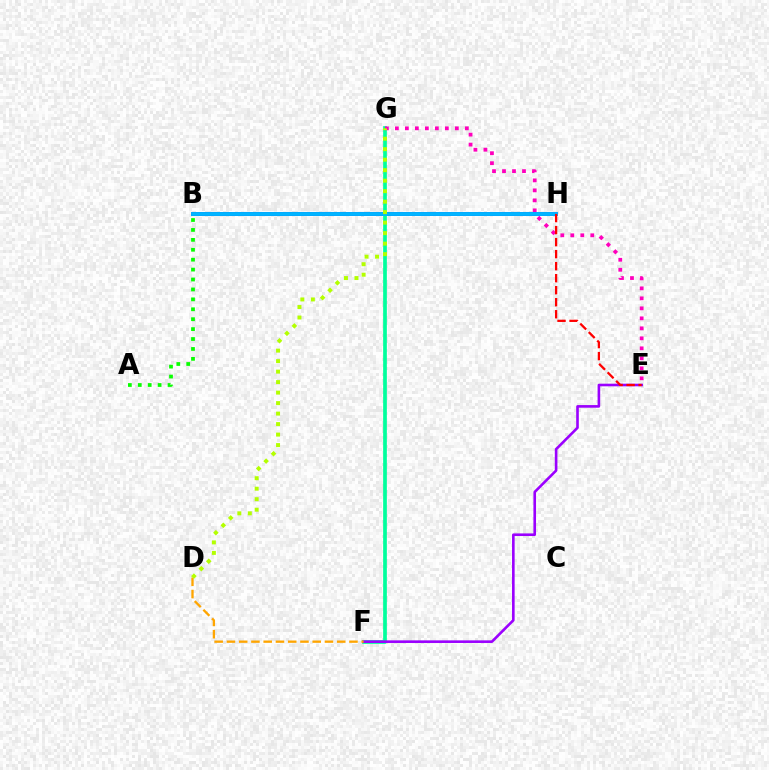{('B', 'H'): [{'color': '#0010ff', 'line_style': 'solid', 'thickness': 2.63}, {'color': '#00b5ff', 'line_style': 'solid', 'thickness': 2.77}], ('F', 'G'): [{'color': '#00ff9d', 'line_style': 'solid', 'thickness': 2.66}], ('A', 'B'): [{'color': '#08ff00', 'line_style': 'dotted', 'thickness': 2.69}], ('E', 'F'): [{'color': '#9b00ff', 'line_style': 'solid', 'thickness': 1.88}], ('E', 'G'): [{'color': '#ff00bd', 'line_style': 'dotted', 'thickness': 2.72}], ('E', 'H'): [{'color': '#ff0000', 'line_style': 'dashed', 'thickness': 1.63}], ('D', 'F'): [{'color': '#ffa500', 'line_style': 'dashed', 'thickness': 1.66}], ('D', 'G'): [{'color': '#b3ff00', 'line_style': 'dotted', 'thickness': 2.85}]}